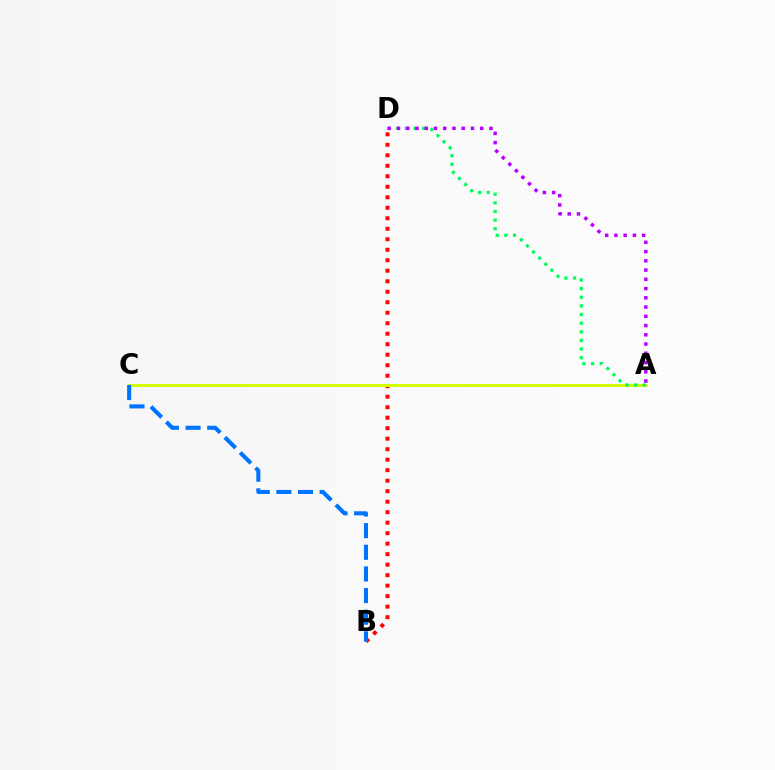{('B', 'D'): [{'color': '#ff0000', 'line_style': 'dotted', 'thickness': 2.85}], ('A', 'C'): [{'color': '#d1ff00', 'line_style': 'solid', 'thickness': 2.1}], ('A', 'D'): [{'color': '#00ff5c', 'line_style': 'dotted', 'thickness': 2.35}, {'color': '#b900ff', 'line_style': 'dotted', 'thickness': 2.51}], ('B', 'C'): [{'color': '#0074ff', 'line_style': 'dashed', 'thickness': 2.94}]}